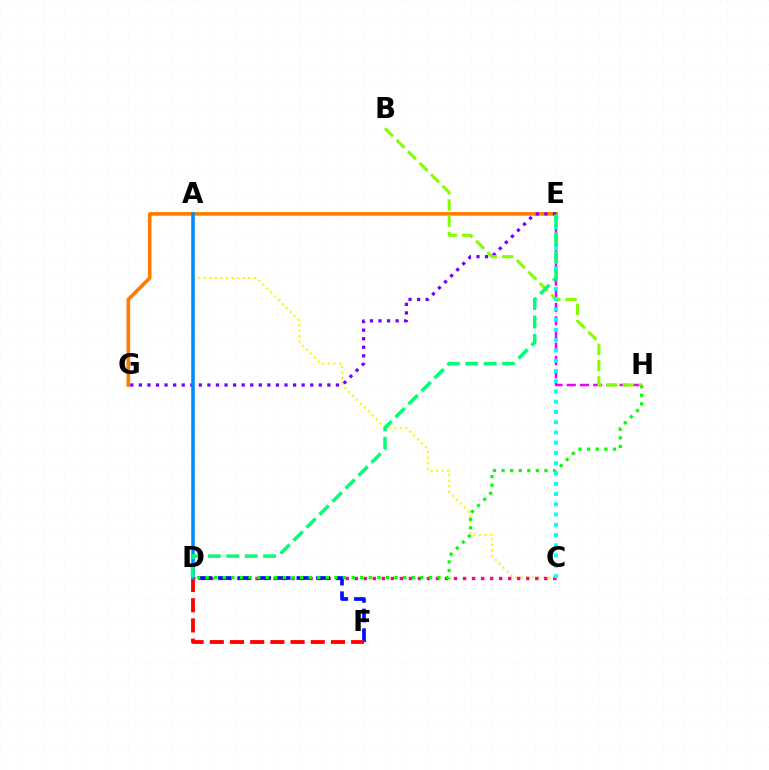{('A', 'C'): [{'color': '#fcf500', 'line_style': 'dotted', 'thickness': 1.51}], ('C', 'D'): [{'color': '#ff0094', 'line_style': 'dotted', 'thickness': 2.45}], ('E', 'G'): [{'color': '#ff7c00', 'line_style': 'solid', 'thickness': 2.62}, {'color': '#7200ff', 'line_style': 'dotted', 'thickness': 2.33}], ('D', 'F'): [{'color': '#0010ff', 'line_style': 'dashed', 'thickness': 2.67}, {'color': '#ff0000', 'line_style': 'dashed', 'thickness': 2.74}], ('D', 'H'): [{'color': '#08ff00', 'line_style': 'dotted', 'thickness': 2.33}], ('E', 'H'): [{'color': '#ee00ff', 'line_style': 'dashed', 'thickness': 1.8}], ('B', 'H'): [{'color': '#84ff00', 'line_style': 'dashed', 'thickness': 2.21}], ('A', 'D'): [{'color': '#008cff', 'line_style': 'solid', 'thickness': 2.55}], ('C', 'E'): [{'color': '#00fff6', 'line_style': 'dotted', 'thickness': 2.79}], ('D', 'E'): [{'color': '#00ff74', 'line_style': 'dashed', 'thickness': 2.5}]}